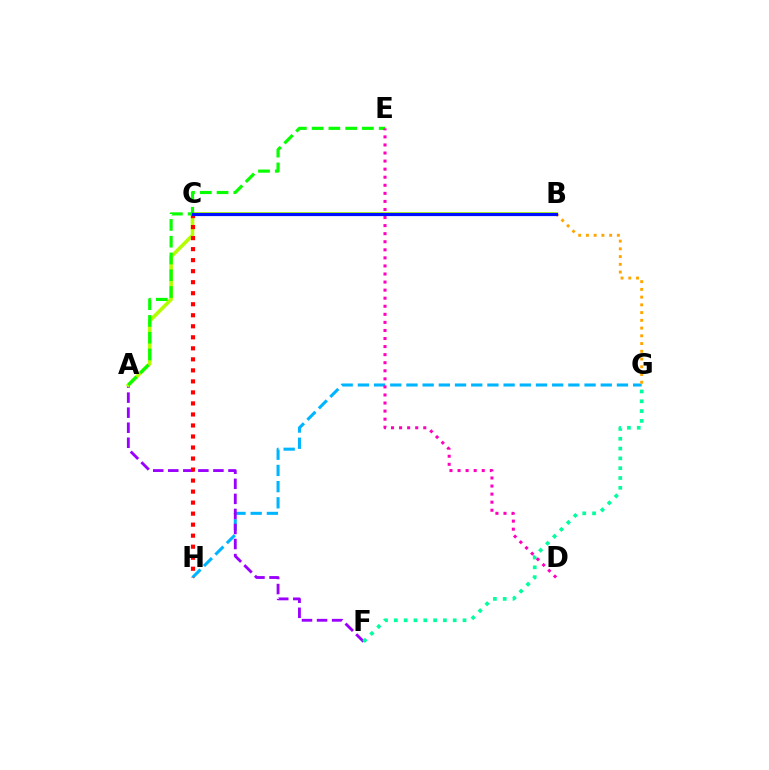{('G', 'H'): [{'color': '#00b5ff', 'line_style': 'dashed', 'thickness': 2.2}], ('B', 'G'): [{'color': '#ffa500', 'line_style': 'dotted', 'thickness': 2.1}], ('A', 'F'): [{'color': '#9b00ff', 'line_style': 'dashed', 'thickness': 2.04}], ('F', 'G'): [{'color': '#00ff9d', 'line_style': 'dotted', 'thickness': 2.67}], ('A', 'B'): [{'color': '#b3ff00', 'line_style': 'solid', 'thickness': 2.58}], ('C', 'H'): [{'color': '#ff0000', 'line_style': 'dotted', 'thickness': 2.99}], ('A', 'E'): [{'color': '#08ff00', 'line_style': 'dashed', 'thickness': 2.28}], ('D', 'E'): [{'color': '#ff00bd', 'line_style': 'dotted', 'thickness': 2.19}], ('B', 'C'): [{'color': '#0010ff', 'line_style': 'solid', 'thickness': 2.31}]}